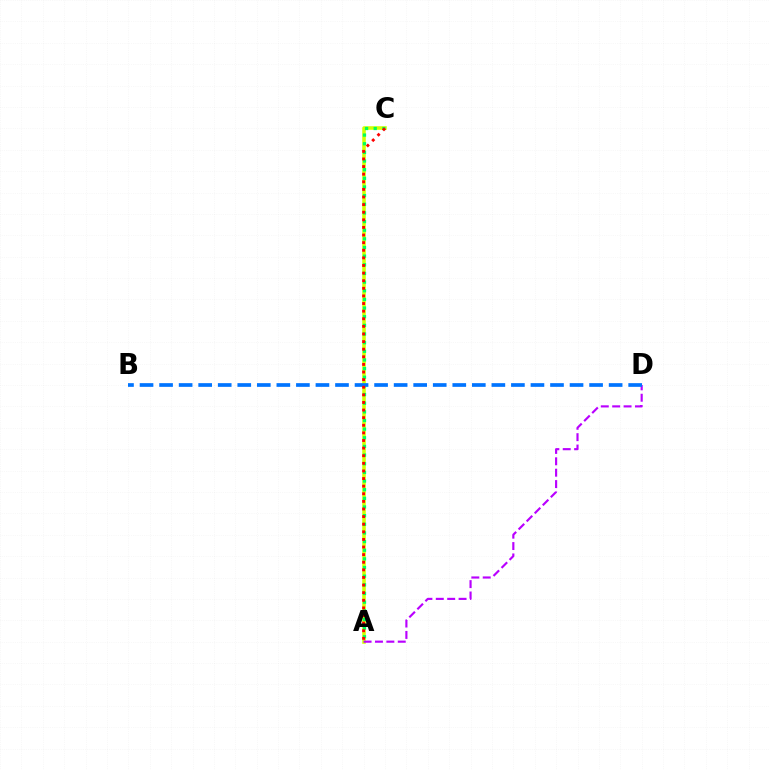{('A', 'C'): [{'color': '#d1ff00', 'line_style': 'solid', 'thickness': 2.57}, {'color': '#00ff5c', 'line_style': 'dotted', 'thickness': 2.35}, {'color': '#ff0000', 'line_style': 'dotted', 'thickness': 2.07}], ('A', 'D'): [{'color': '#b900ff', 'line_style': 'dashed', 'thickness': 1.55}], ('B', 'D'): [{'color': '#0074ff', 'line_style': 'dashed', 'thickness': 2.66}]}